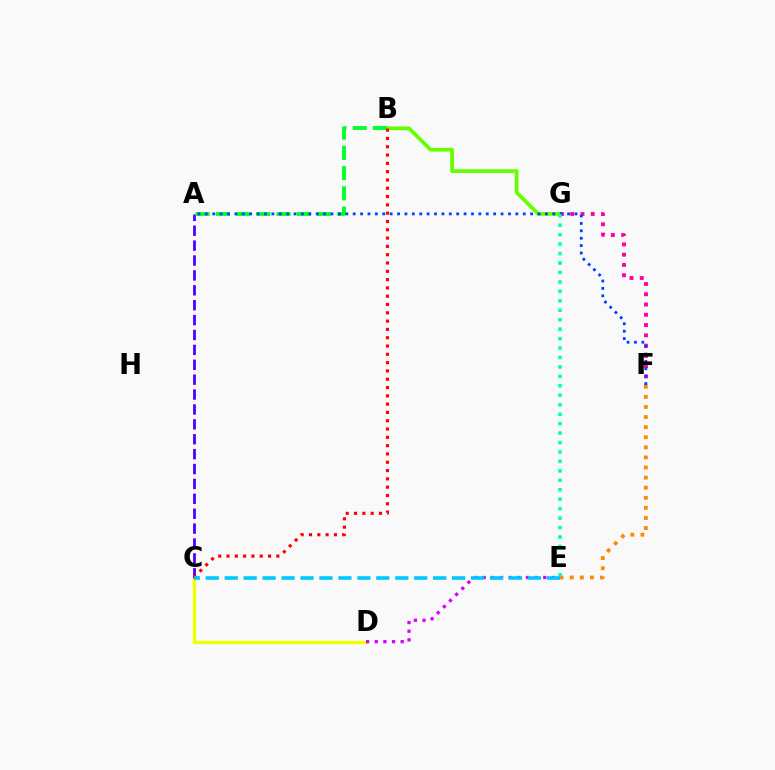{('E', 'F'): [{'color': '#ff8800', 'line_style': 'dotted', 'thickness': 2.74}], ('C', 'D'): [{'color': '#eeff00', 'line_style': 'solid', 'thickness': 2.42}], ('A', 'C'): [{'color': '#4f00ff', 'line_style': 'dashed', 'thickness': 2.02}], ('B', 'G'): [{'color': '#66ff00', 'line_style': 'solid', 'thickness': 2.7}], ('D', 'E'): [{'color': '#d600ff', 'line_style': 'dotted', 'thickness': 2.35}], ('F', 'G'): [{'color': '#ff00a0', 'line_style': 'dotted', 'thickness': 2.79}], ('A', 'B'): [{'color': '#00ff27', 'line_style': 'dashed', 'thickness': 2.75}], ('A', 'F'): [{'color': '#003fff', 'line_style': 'dotted', 'thickness': 2.01}], ('E', 'G'): [{'color': '#00ffaf', 'line_style': 'dotted', 'thickness': 2.57}], ('B', 'C'): [{'color': '#ff0000', 'line_style': 'dotted', 'thickness': 2.26}], ('C', 'E'): [{'color': '#00c7ff', 'line_style': 'dashed', 'thickness': 2.57}]}